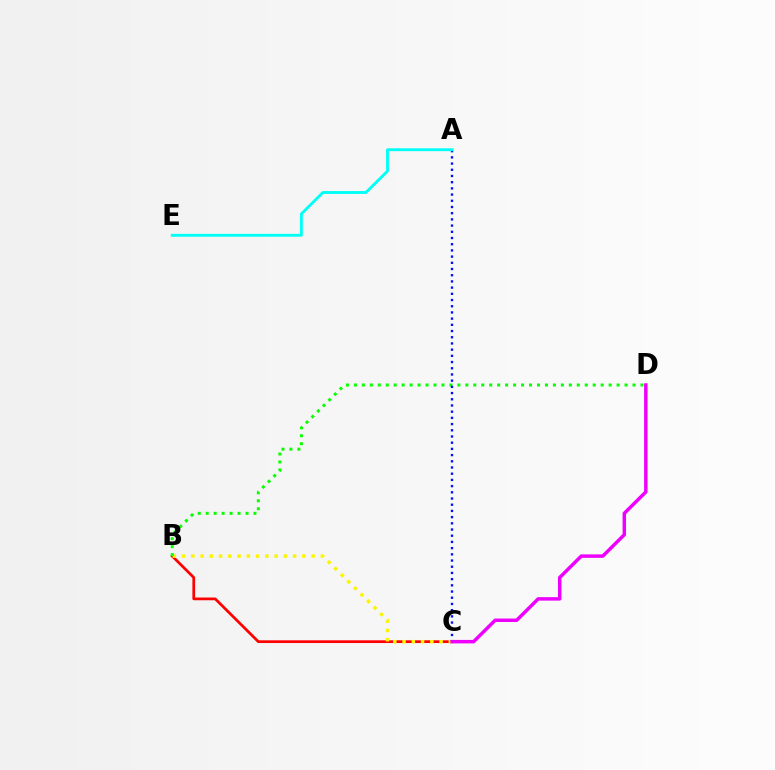{('B', 'C'): [{'color': '#ff0000', 'line_style': 'solid', 'thickness': 1.96}, {'color': '#fcf500', 'line_style': 'dotted', 'thickness': 2.51}], ('B', 'D'): [{'color': '#08ff00', 'line_style': 'dotted', 'thickness': 2.16}], ('A', 'C'): [{'color': '#0010ff', 'line_style': 'dotted', 'thickness': 1.69}], ('A', 'E'): [{'color': '#00fff6', 'line_style': 'solid', 'thickness': 2.06}], ('C', 'D'): [{'color': '#ee00ff', 'line_style': 'solid', 'thickness': 2.5}]}